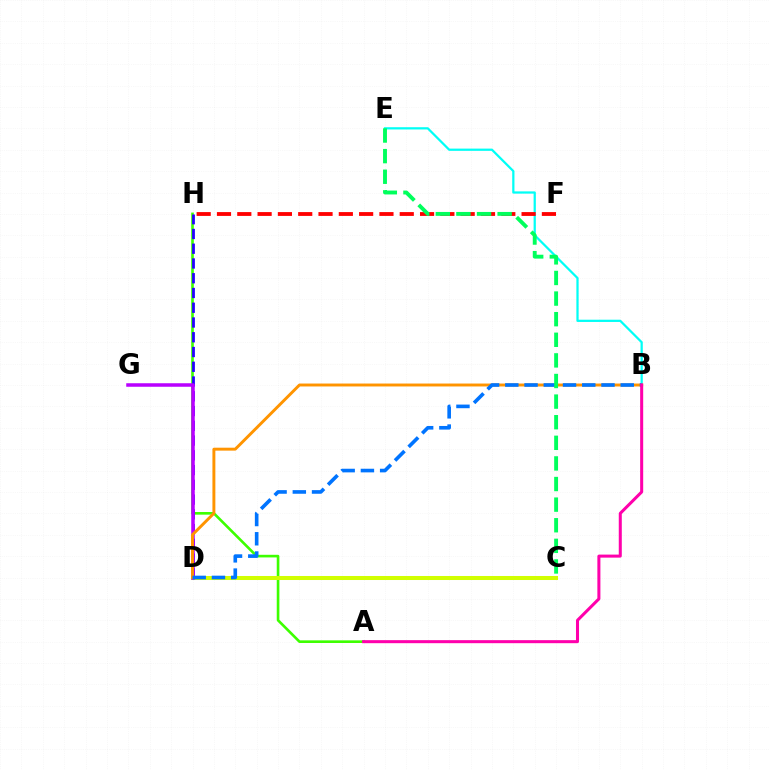{('A', 'H'): [{'color': '#3dff00', 'line_style': 'solid', 'thickness': 1.9}], ('B', 'E'): [{'color': '#00fff6', 'line_style': 'solid', 'thickness': 1.61}], ('D', 'H'): [{'color': '#2500ff', 'line_style': 'dashed', 'thickness': 2.0}], ('F', 'H'): [{'color': '#ff0000', 'line_style': 'dashed', 'thickness': 2.76}], ('C', 'D'): [{'color': '#d1ff00', 'line_style': 'solid', 'thickness': 2.9}], ('D', 'G'): [{'color': '#b900ff', 'line_style': 'solid', 'thickness': 2.53}], ('B', 'D'): [{'color': '#ff9400', 'line_style': 'solid', 'thickness': 2.11}, {'color': '#0074ff', 'line_style': 'dashed', 'thickness': 2.61}], ('C', 'E'): [{'color': '#00ff5c', 'line_style': 'dashed', 'thickness': 2.8}], ('A', 'B'): [{'color': '#ff00ac', 'line_style': 'solid', 'thickness': 2.18}]}